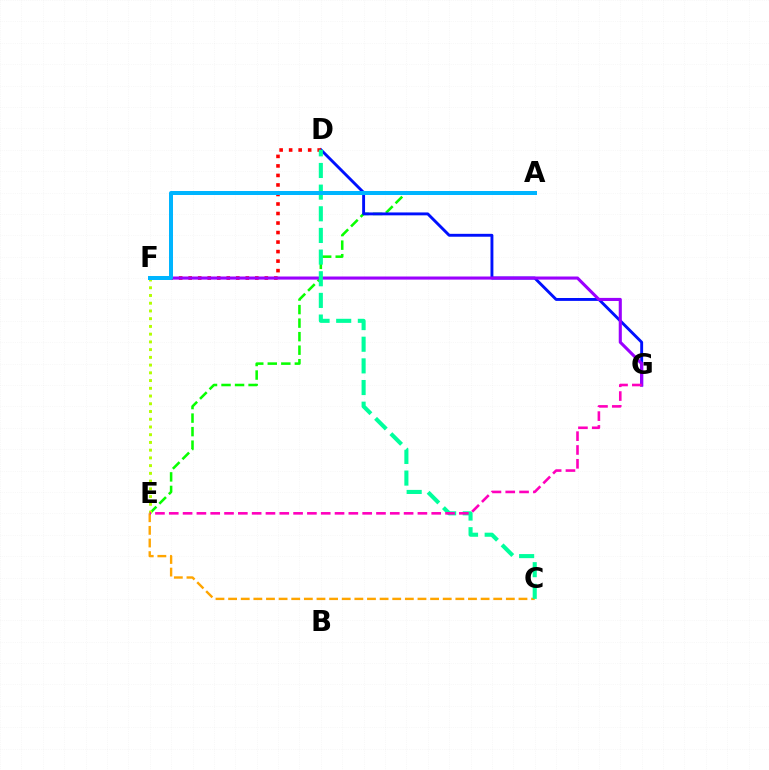{('A', 'E'): [{'color': '#08ff00', 'line_style': 'dashed', 'thickness': 1.84}], ('E', 'F'): [{'color': '#b3ff00', 'line_style': 'dotted', 'thickness': 2.1}], ('C', 'E'): [{'color': '#ffa500', 'line_style': 'dashed', 'thickness': 1.72}], ('D', 'G'): [{'color': '#0010ff', 'line_style': 'solid', 'thickness': 2.08}], ('D', 'F'): [{'color': '#ff0000', 'line_style': 'dotted', 'thickness': 2.59}], ('F', 'G'): [{'color': '#9b00ff', 'line_style': 'solid', 'thickness': 2.23}], ('C', 'D'): [{'color': '#00ff9d', 'line_style': 'dashed', 'thickness': 2.94}], ('A', 'F'): [{'color': '#00b5ff', 'line_style': 'solid', 'thickness': 2.88}], ('E', 'G'): [{'color': '#ff00bd', 'line_style': 'dashed', 'thickness': 1.88}]}